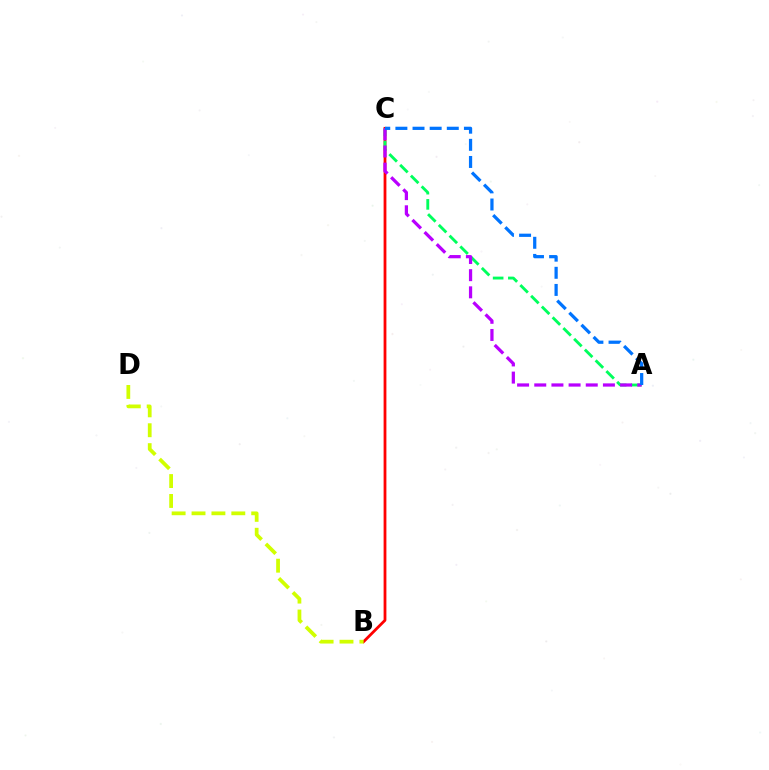{('B', 'C'): [{'color': '#ff0000', 'line_style': 'solid', 'thickness': 2.01}], ('A', 'C'): [{'color': '#00ff5c', 'line_style': 'dashed', 'thickness': 2.07}, {'color': '#b900ff', 'line_style': 'dashed', 'thickness': 2.33}, {'color': '#0074ff', 'line_style': 'dashed', 'thickness': 2.33}], ('B', 'D'): [{'color': '#d1ff00', 'line_style': 'dashed', 'thickness': 2.7}]}